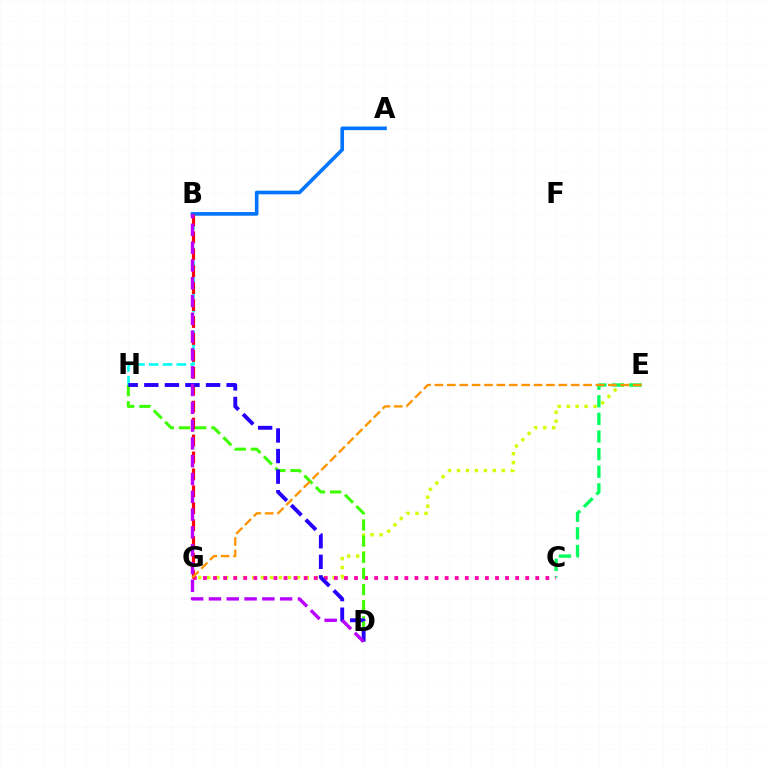{('E', 'G'): [{'color': '#d1ff00', 'line_style': 'dotted', 'thickness': 2.44}, {'color': '#ff9400', 'line_style': 'dashed', 'thickness': 1.68}], ('C', 'E'): [{'color': '#00ff5c', 'line_style': 'dashed', 'thickness': 2.39}], ('A', 'B'): [{'color': '#0074ff', 'line_style': 'solid', 'thickness': 2.61}], ('C', 'G'): [{'color': '#ff00ac', 'line_style': 'dotted', 'thickness': 2.74}], ('B', 'H'): [{'color': '#00fff6', 'line_style': 'dashed', 'thickness': 1.88}], ('B', 'G'): [{'color': '#ff0000', 'line_style': 'dashed', 'thickness': 2.3}], ('D', 'H'): [{'color': '#3dff00', 'line_style': 'dashed', 'thickness': 2.19}, {'color': '#2500ff', 'line_style': 'dashed', 'thickness': 2.8}], ('B', 'D'): [{'color': '#b900ff', 'line_style': 'dashed', 'thickness': 2.42}]}